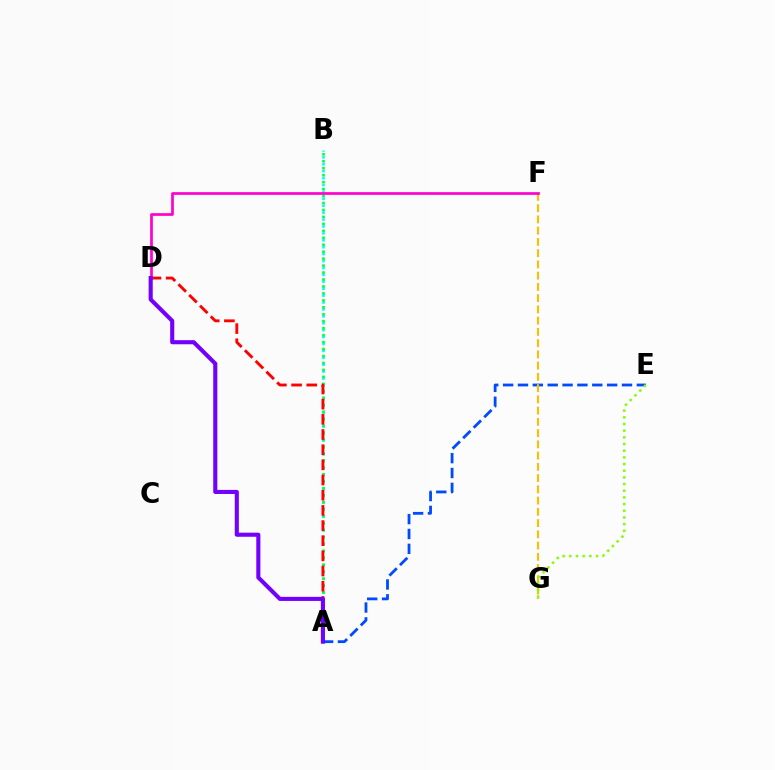{('A', 'B'): [{'color': '#00fff6', 'line_style': 'dotted', 'thickness': 1.88}, {'color': '#00ff39', 'line_style': 'dotted', 'thickness': 1.89}], ('A', 'D'): [{'color': '#ff0000', 'line_style': 'dashed', 'thickness': 2.06}, {'color': '#7200ff', 'line_style': 'solid', 'thickness': 2.94}], ('A', 'E'): [{'color': '#004bff', 'line_style': 'dashed', 'thickness': 2.02}], ('F', 'G'): [{'color': '#ffbd00', 'line_style': 'dashed', 'thickness': 1.53}], ('E', 'G'): [{'color': '#84ff00', 'line_style': 'dotted', 'thickness': 1.81}], ('D', 'F'): [{'color': '#ff00cf', 'line_style': 'solid', 'thickness': 1.94}]}